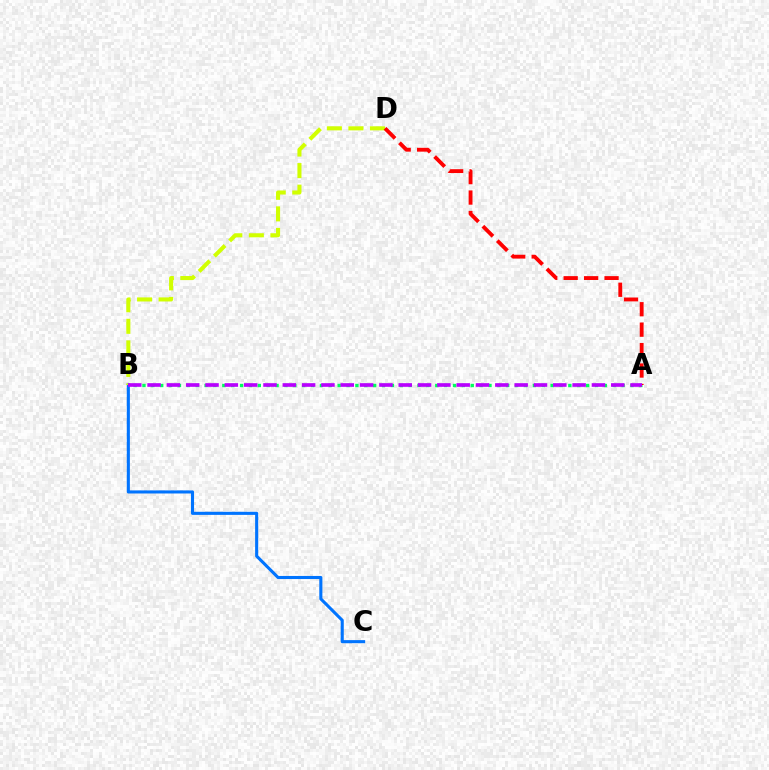{('B', 'C'): [{'color': '#0074ff', 'line_style': 'solid', 'thickness': 2.23}], ('A', 'B'): [{'color': '#00ff5c', 'line_style': 'dotted', 'thickness': 2.41}, {'color': '#b900ff', 'line_style': 'dashed', 'thickness': 2.62}], ('B', 'D'): [{'color': '#d1ff00', 'line_style': 'dashed', 'thickness': 2.93}], ('A', 'D'): [{'color': '#ff0000', 'line_style': 'dashed', 'thickness': 2.78}]}